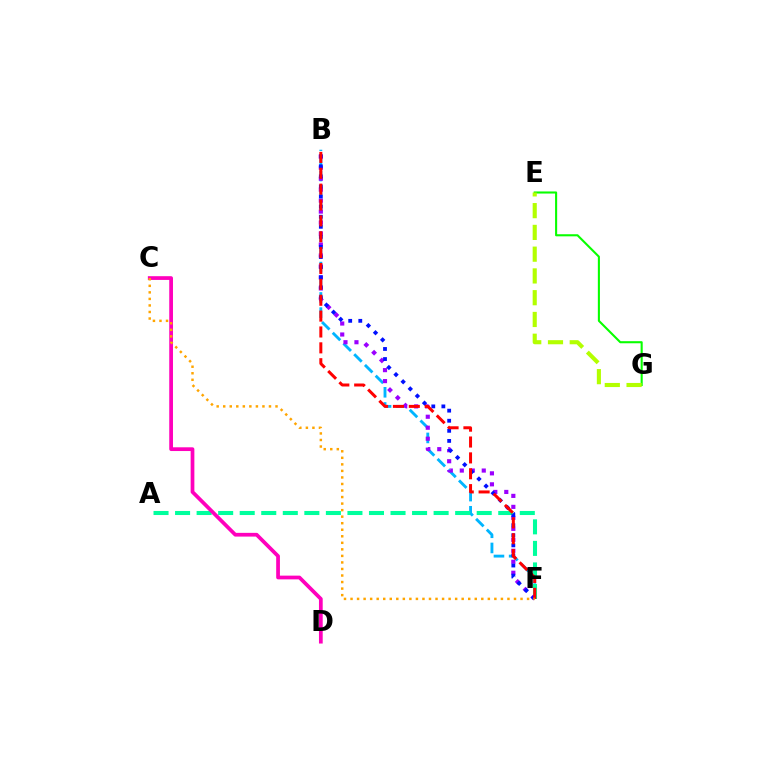{('B', 'F'): [{'color': '#00b5ff', 'line_style': 'dashed', 'thickness': 2.06}, {'color': '#9b00ff', 'line_style': 'dotted', 'thickness': 2.98}, {'color': '#0010ff', 'line_style': 'dotted', 'thickness': 2.74}, {'color': '#ff0000', 'line_style': 'dashed', 'thickness': 2.16}], ('E', 'G'): [{'color': '#08ff00', 'line_style': 'solid', 'thickness': 1.51}, {'color': '#b3ff00', 'line_style': 'dashed', 'thickness': 2.96}], ('A', 'F'): [{'color': '#00ff9d', 'line_style': 'dashed', 'thickness': 2.93}], ('C', 'D'): [{'color': '#ff00bd', 'line_style': 'solid', 'thickness': 2.69}], ('C', 'F'): [{'color': '#ffa500', 'line_style': 'dotted', 'thickness': 1.78}]}